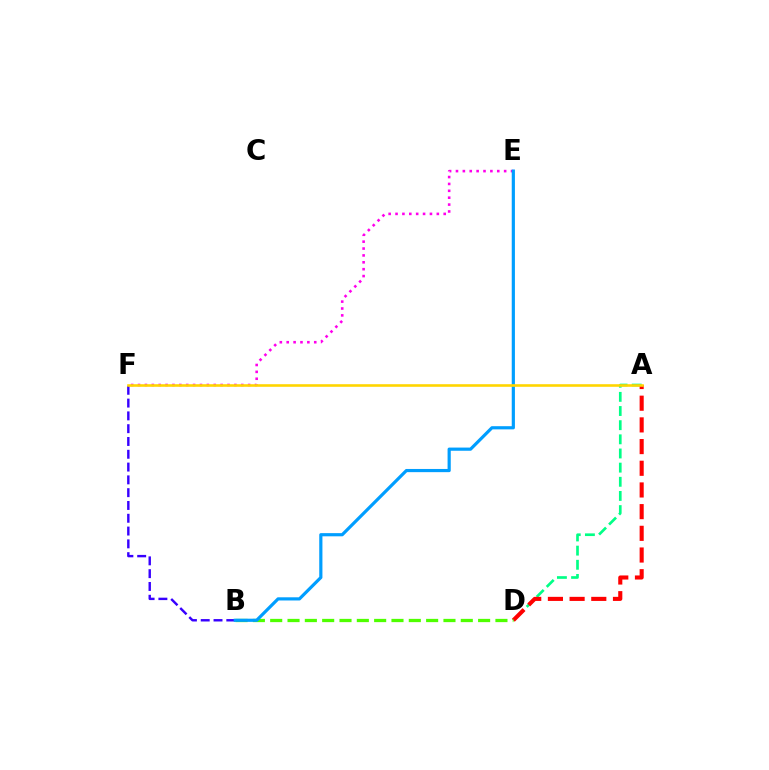{('A', 'D'): [{'color': '#00ff86', 'line_style': 'dashed', 'thickness': 1.92}, {'color': '#ff0000', 'line_style': 'dashed', 'thickness': 2.95}], ('B', 'F'): [{'color': '#3700ff', 'line_style': 'dashed', 'thickness': 1.74}], ('B', 'D'): [{'color': '#4fff00', 'line_style': 'dashed', 'thickness': 2.35}], ('E', 'F'): [{'color': '#ff00ed', 'line_style': 'dotted', 'thickness': 1.87}], ('B', 'E'): [{'color': '#009eff', 'line_style': 'solid', 'thickness': 2.29}], ('A', 'F'): [{'color': '#ffd500', 'line_style': 'solid', 'thickness': 1.87}]}